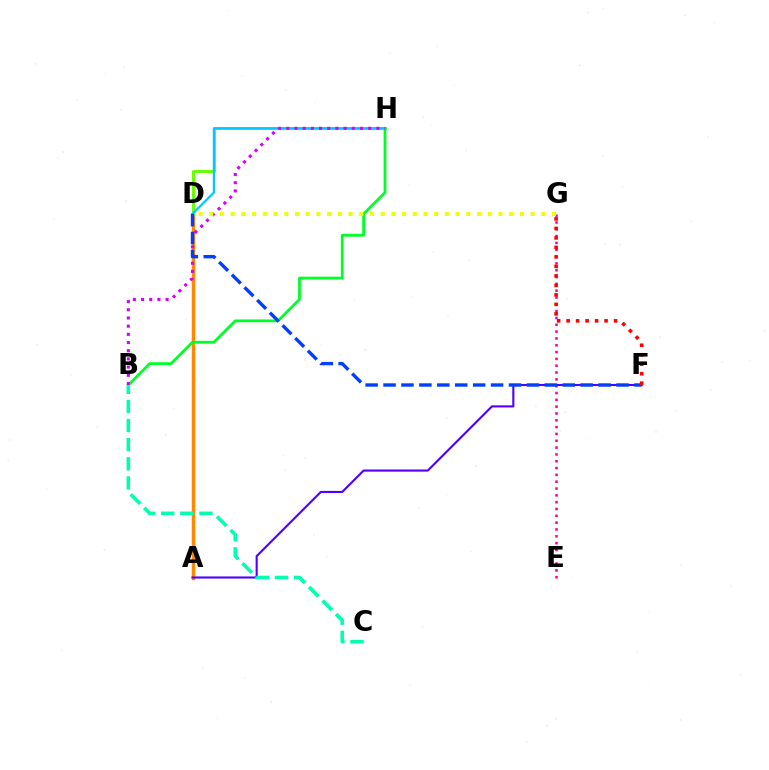{('E', 'G'): [{'color': '#ff00a0', 'line_style': 'dotted', 'thickness': 1.85}], ('A', 'D'): [{'color': '#ff8800', 'line_style': 'solid', 'thickness': 2.49}], ('D', 'H'): [{'color': '#66ff00', 'line_style': 'solid', 'thickness': 2.13}, {'color': '#00c7ff', 'line_style': 'solid', 'thickness': 1.58}], ('B', 'H'): [{'color': '#00ff27', 'line_style': 'solid', 'thickness': 2.0}, {'color': '#d600ff', 'line_style': 'dotted', 'thickness': 2.22}], ('A', 'F'): [{'color': '#4f00ff', 'line_style': 'solid', 'thickness': 1.52}], ('D', 'G'): [{'color': '#eeff00', 'line_style': 'dotted', 'thickness': 2.91}], ('D', 'F'): [{'color': '#003fff', 'line_style': 'dashed', 'thickness': 2.43}], ('B', 'C'): [{'color': '#00ffaf', 'line_style': 'dashed', 'thickness': 2.6}], ('F', 'G'): [{'color': '#ff0000', 'line_style': 'dotted', 'thickness': 2.58}]}